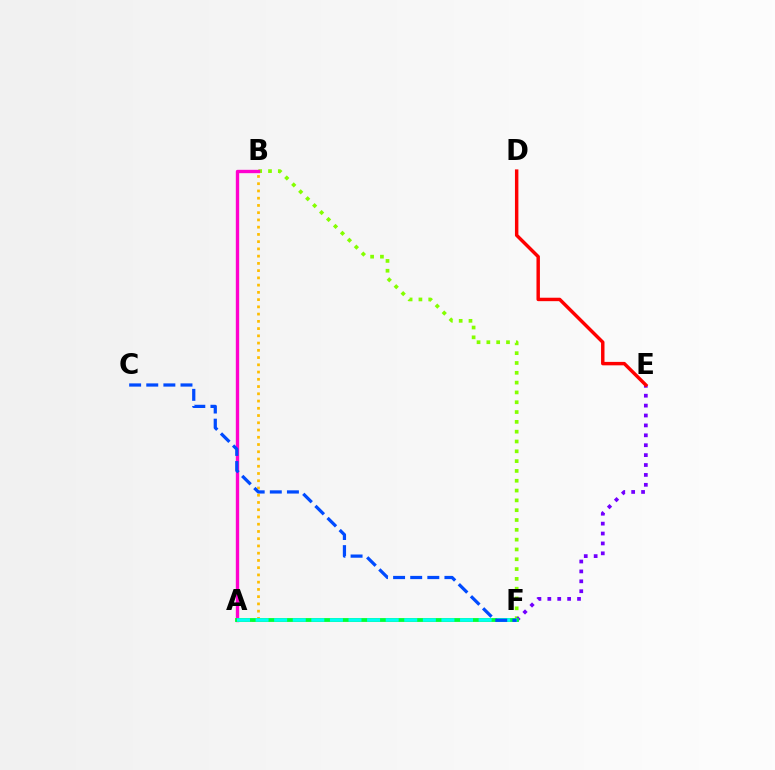{('B', 'F'): [{'color': '#84ff00', 'line_style': 'dotted', 'thickness': 2.67}], ('E', 'F'): [{'color': '#7200ff', 'line_style': 'dotted', 'thickness': 2.69}], ('D', 'E'): [{'color': '#ff0000', 'line_style': 'solid', 'thickness': 2.48}], ('A', 'B'): [{'color': '#ff00cf', 'line_style': 'solid', 'thickness': 2.42}, {'color': '#ffbd00', 'line_style': 'dotted', 'thickness': 1.97}], ('A', 'F'): [{'color': '#00ff39', 'line_style': 'solid', 'thickness': 2.77}, {'color': '#00fff6', 'line_style': 'dashed', 'thickness': 2.52}], ('C', 'F'): [{'color': '#004bff', 'line_style': 'dashed', 'thickness': 2.32}]}